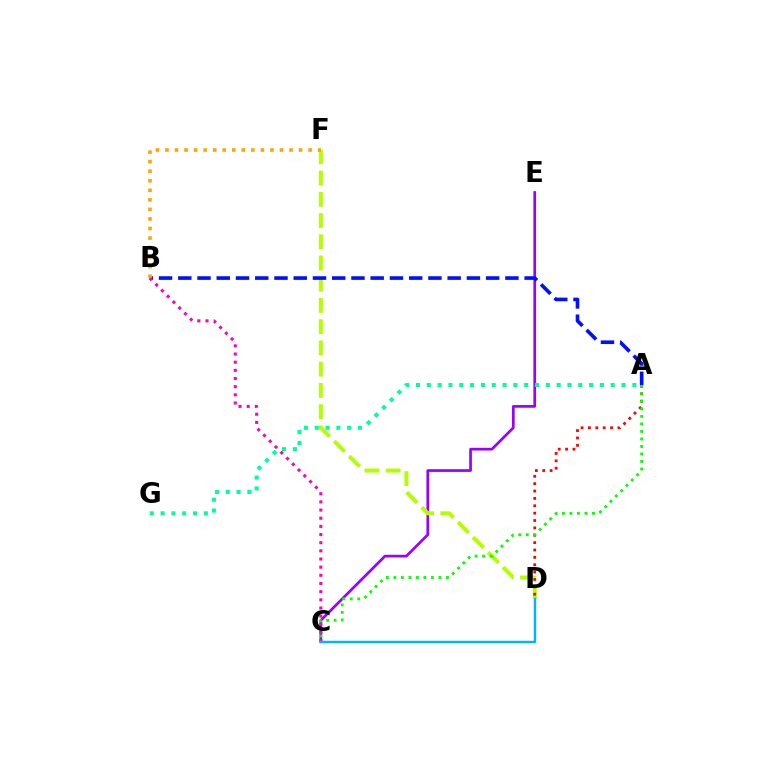{('C', 'E'): [{'color': '#9b00ff', 'line_style': 'solid', 'thickness': 1.95}], ('D', 'F'): [{'color': '#b3ff00', 'line_style': 'dashed', 'thickness': 2.89}], ('A', 'G'): [{'color': '#00ff9d', 'line_style': 'dotted', 'thickness': 2.94}], ('A', 'B'): [{'color': '#0010ff', 'line_style': 'dashed', 'thickness': 2.61}], ('B', 'C'): [{'color': '#ff00bd', 'line_style': 'dotted', 'thickness': 2.22}], ('C', 'D'): [{'color': '#00b5ff', 'line_style': 'solid', 'thickness': 1.76}], ('A', 'D'): [{'color': '#ff0000', 'line_style': 'dotted', 'thickness': 2.0}], ('B', 'F'): [{'color': '#ffa500', 'line_style': 'dotted', 'thickness': 2.59}], ('A', 'C'): [{'color': '#08ff00', 'line_style': 'dotted', 'thickness': 2.04}]}